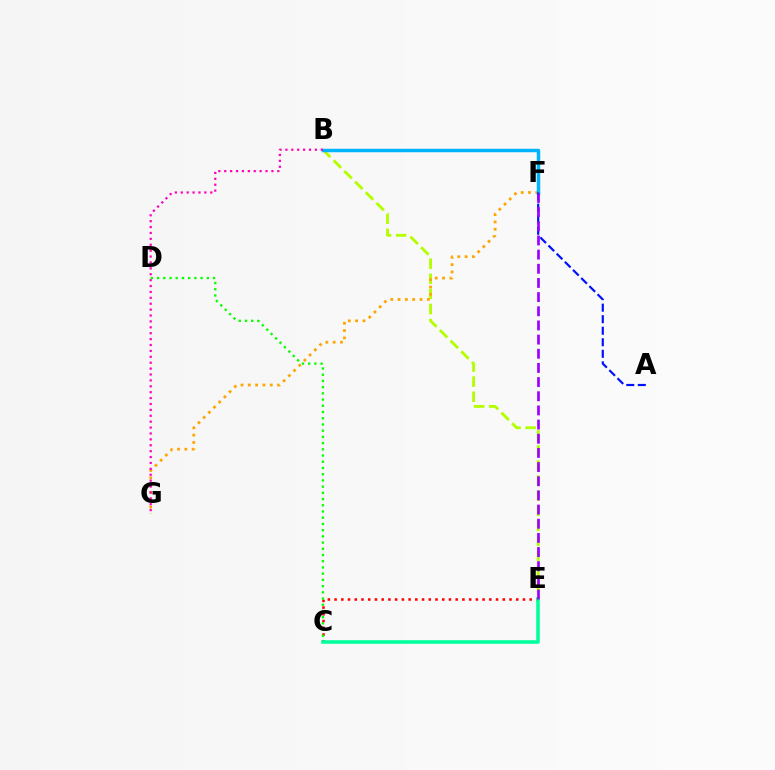{('B', 'E'): [{'color': '#b3ff00', 'line_style': 'dashed', 'thickness': 2.05}], ('F', 'G'): [{'color': '#ffa500', 'line_style': 'dotted', 'thickness': 1.99}], ('B', 'F'): [{'color': '#00b5ff', 'line_style': 'solid', 'thickness': 2.5}], ('B', 'G'): [{'color': '#ff00bd', 'line_style': 'dotted', 'thickness': 1.6}], ('C', 'E'): [{'color': '#ff0000', 'line_style': 'dotted', 'thickness': 1.83}, {'color': '#00ff9d', 'line_style': 'solid', 'thickness': 2.56}], ('A', 'F'): [{'color': '#0010ff', 'line_style': 'dashed', 'thickness': 1.57}], ('C', 'D'): [{'color': '#08ff00', 'line_style': 'dotted', 'thickness': 1.69}], ('E', 'F'): [{'color': '#9b00ff', 'line_style': 'dashed', 'thickness': 1.92}]}